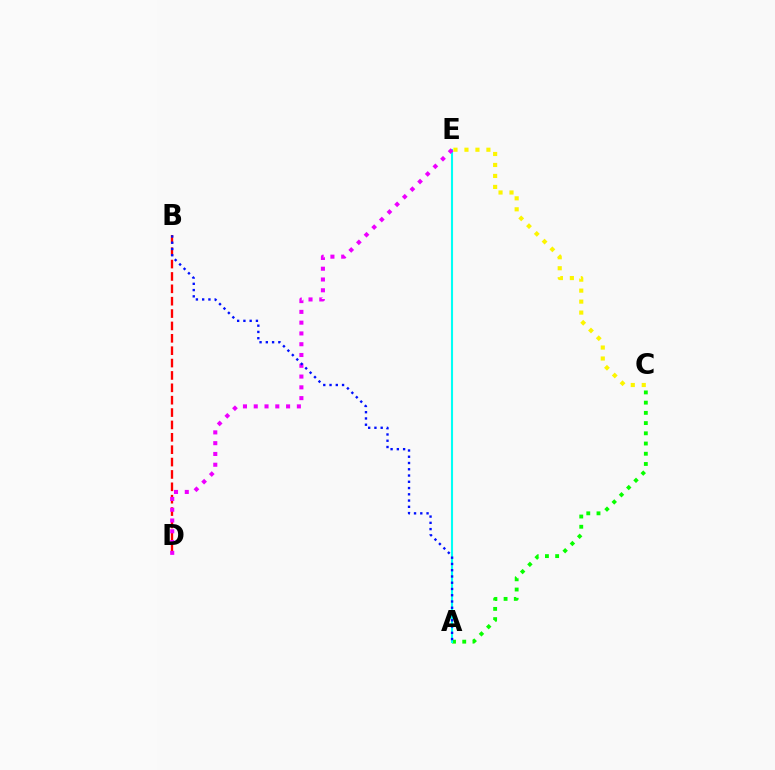{('A', 'C'): [{'color': '#08ff00', 'line_style': 'dotted', 'thickness': 2.78}], ('A', 'E'): [{'color': '#00fff6', 'line_style': 'solid', 'thickness': 1.51}], ('B', 'D'): [{'color': '#ff0000', 'line_style': 'dashed', 'thickness': 1.68}], ('D', 'E'): [{'color': '#ee00ff', 'line_style': 'dotted', 'thickness': 2.93}], ('A', 'B'): [{'color': '#0010ff', 'line_style': 'dotted', 'thickness': 1.7}], ('C', 'E'): [{'color': '#fcf500', 'line_style': 'dotted', 'thickness': 2.98}]}